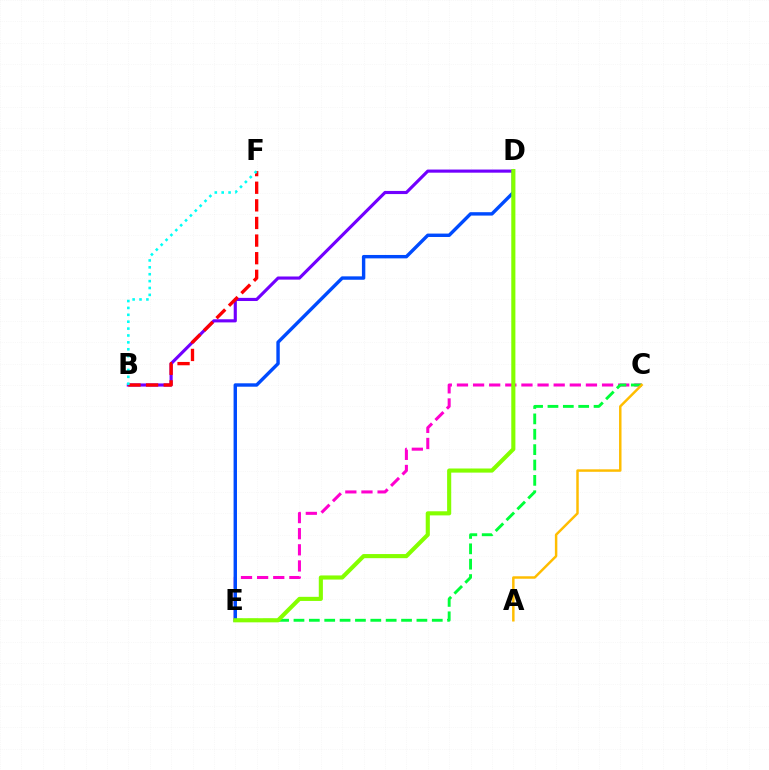{('C', 'E'): [{'color': '#ff00cf', 'line_style': 'dashed', 'thickness': 2.19}, {'color': '#00ff39', 'line_style': 'dashed', 'thickness': 2.09}], ('B', 'D'): [{'color': '#7200ff', 'line_style': 'solid', 'thickness': 2.25}], ('D', 'E'): [{'color': '#004bff', 'line_style': 'solid', 'thickness': 2.45}, {'color': '#84ff00', 'line_style': 'solid', 'thickness': 2.96}], ('B', 'F'): [{'color': '#ff0000', 'line_style': 'dashed', 'thickness': 2.39}, {'color': '#00fff6', 'line_style': 'dotted', 'thickness': 1.87}], ('A', 'C'): [{'color': '#ffbd00', 'line_style': 'solid', 'thickness': 1.78}]}